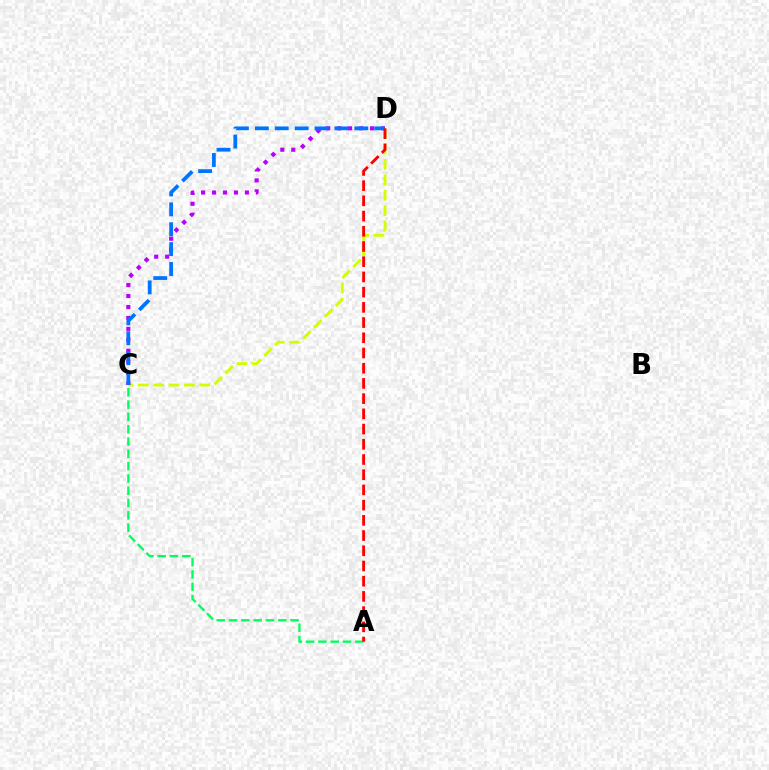{('C', 'D'): [{'color': '#d1ff00', 'line_style': 'dashed', 'thickness': 2.09}, {'color': '#b900ff', 'line_style': 'dotted', 'thickness': 2.97}, {'color': '#0074ff', 'line_style': 'dashed', 'thickness': 2.7}], ('A', 'C'): [{'color': '#00ff5c', 'line_style': 'dashed', 'thickness': 1.67}], ('A', 'D'): [{'color': '#ff0000', 'line_style': 'dashed', 'thickness': 2.07}]}